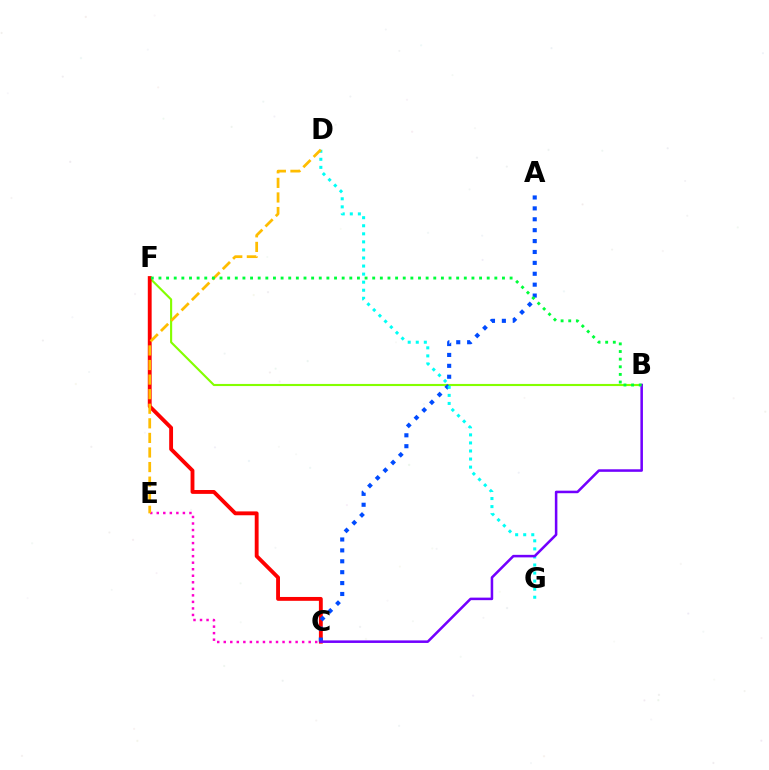{('B', 'F'): [{'color': '#84ff00', 'line_style': 'solid', 'thickness': 1.53}, {'color': '#00ff39', 'line_style': 'dotted', 'thickness': 2.07}], ('C', 'F'): [{'color': '#ff0000', 'line_style': 'solid', 'thickness': 2.78}], ('C', 'E'): [{'color': '#ff00cf', 'line_style': 'dotted', 'thickness': 1.77}], ('A', 'C'): [{'color': '#004bff', 'line_style': 'dotted', 'thickness': 2.96}], ('D', 'G'): [{'color': '#00fff6', 'line_style': 'dotted', 'thickness': 2.19}], ('D', 'E'): [{'color': '#ffbd00', 'line_style': 'dashed', 'thickness': 1.98}], ('B', 'C'): [{'color': '#7200ff', 'line_style': 'solid', 'thickness': 1.83}]}